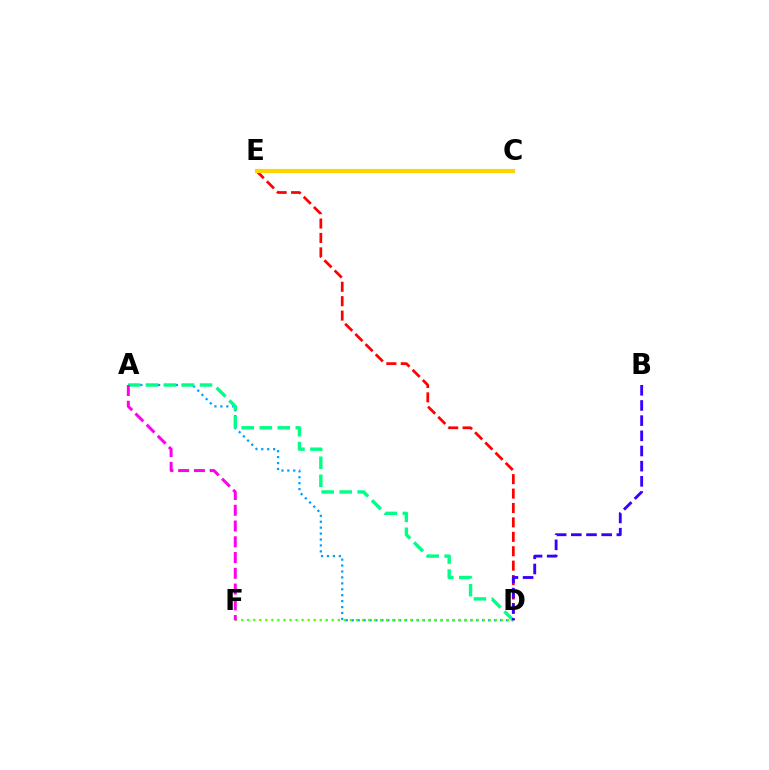{('A', 'D'): [{'color': '#009eff', 'line_style': 'dotted', 'thickness': 1.61}, {'color': '#00ff86', 'line_style': 'dashed', 'thickness': 2.45}], ('D', 'E'): [{'color': '#ff0000', 'line_style': 'dashed', 'thickness': 1.96}], ('C', 'E'): [{'color': '#ffd500', 'line_style': 'solid', 'thickness': 2.98}], ('D', 'F'): [{'color': '#4fff00', 'line_style': 'dotted', 'thickness': 1.64}], ('B', 'D'): [{'color': '#3700ff', 'line_style': 'dashed', 'thickness': 2.06}], ('A', 'F'): [{'color': '#ff00ed', 'line_style': 'dashed', 'thickness': 2.14}]}